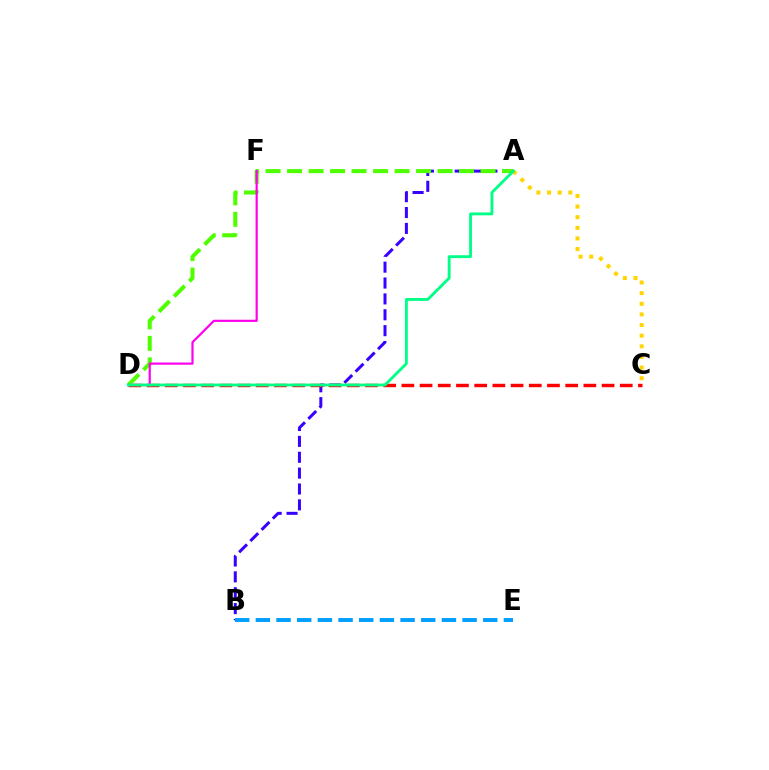{('A', 'C'): [{'color': '#ffd500', 'line_style': 'dotted', 'thickness': 2.89}], ('A', 'B'): [{'color': '#3700ff', 'line_style': 'dashed', 'thickness': 2.16}], ('C', 'D'): [{'color': '#ff0000', 'line_style': 'dashed', 'thickness': 2.47}], ('A', 'D'): [{'color': '#4fff00', 'line_style': 'dashed', 'thickness': 2.92}, {'color': '#00ff86', 'line_style': 'solid', 'thickness': 2.07}], ('D', 'F'): [{'color': '#ff00ed', 'line_style': 'solid', 'thickness': 1.59}], ('B', 'E'): [{'color': '#009eff', 'line_style': 'dashed', 'thickness': 2.81}]}